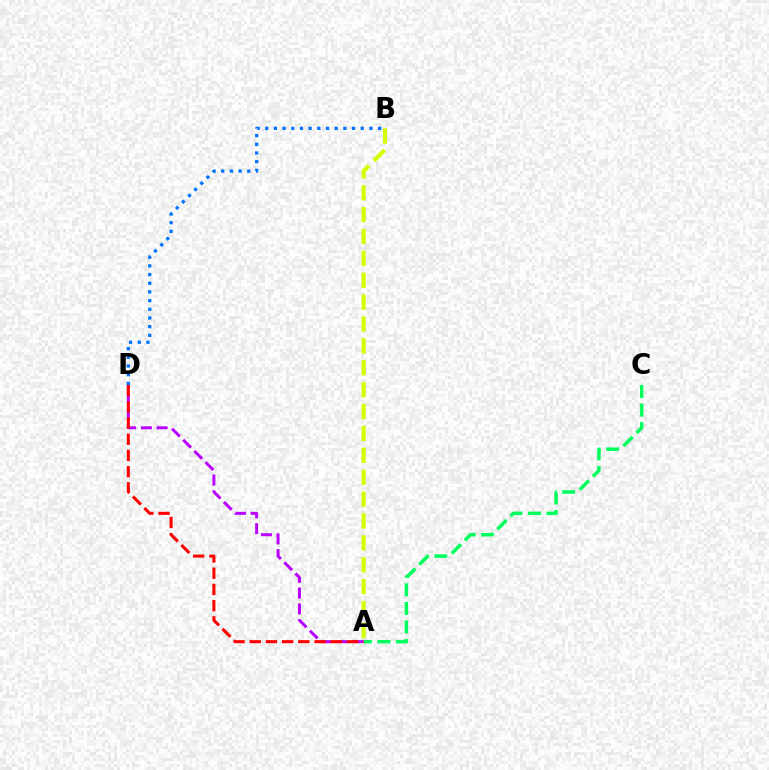{('A', 'D'): [{'color': '#b900ff', 'line_style': 'dashed', 'thickness': 2.14}, {'color': '#ff0000', 'line_style': 'dashed', 'thickness': 2.2}], ('A', 'C'): [{'color': '#00ff5c', 'line_style': 'dashed', 'thickness': 2.52}], ('A', 'B'): [{'color': '#d1ff00', 'line_style': 'dashed', 'thickness': 2.97}], ('B', 'D'): [{'color': '#0074ff', 'line_style': 'dotted', 'thickness': 2.36}]}